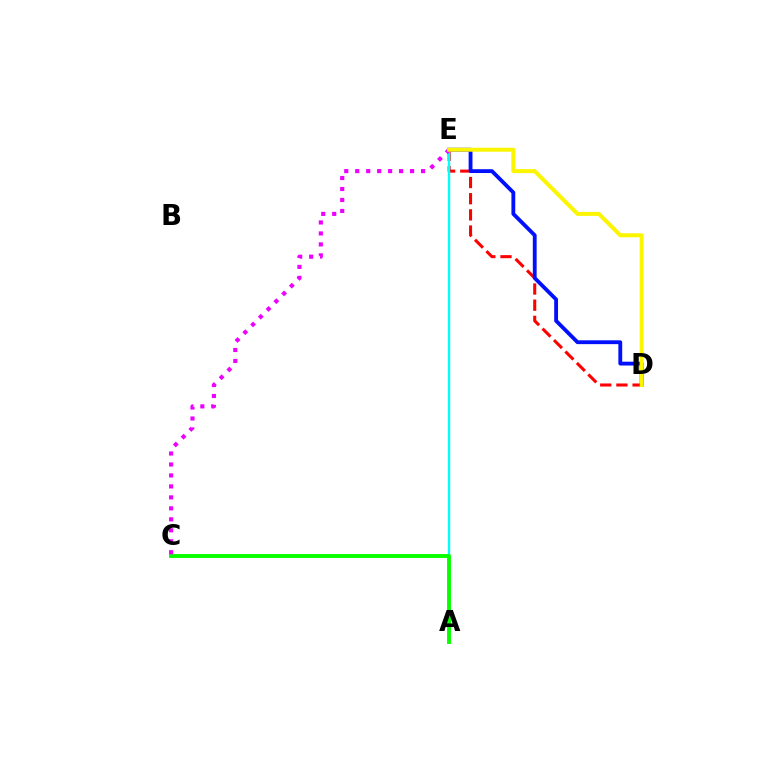{('D', 'E'): [{'color': '#ff0000', 'line_style': 'dashed', 'thickness': 2.2}, {'color': '#0010ff', 'line_style': 'solid', 'thickness': 2.76}, {'color': '#fcf500', 'line_style': 'solid', 'thickness': 2.87}], ('A', 'E'): [{'color': '#00fff6', 'line_style': 'solid', 'thickness': 1.7}], ('A', 'C'): [{'color': '#08ff00', 'line_style': 'solid', 'thickness': 2.8}], ('C', 'E'): [{'color': '#ee00ff', 'line_style': 'dotted', 'thickness': 2.98}]}